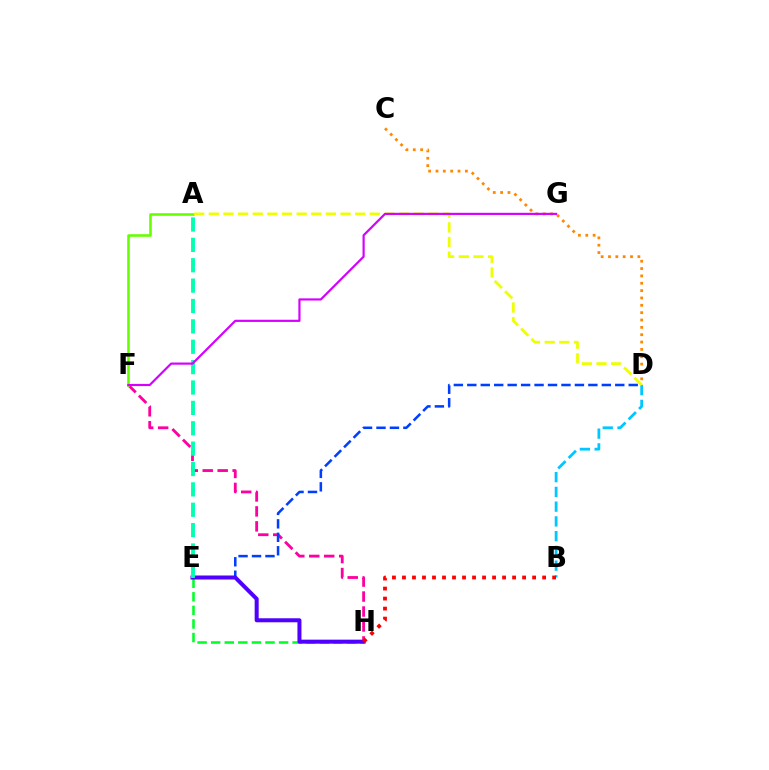{('F', 'H'): [{'color': '#ff00a0', 'line_style': 'dashed', 'thickness': 2.03}], ('E', 'H'): [{'color': '#00ff27', 'line_style': 'dashed', 'thickness': 1.84}, {'color': '#4f00ff', 'line_style': 'solid', 'thickness': 2.89}], ('D', 'E'): [{'color': '#003fff', 'line_style': 'dashed', 'thickness': 1.83}], ('B', 'D'): [{'color': '#00c7ff', 'line_style': 'dashed', 'thickness': 2.0}], ('A', 'E'): [{'color': '#00ffaf', 'line_style': 'dashed', 'thickness': 2.77}], ('C', 'D'): [{'color': '#ff8800', 'line_style': 'dotted', 'thickness': 2.0}], ('B', 'H'): [{'color': '#ff0000', 'line_style': 'dotted', 'thickness': 2.72}], ('A', 'F'): [{'color': '#66ff00', 'line_style': 'solid', 'thickness': 1.86}], ('A', 'D'): [{'color': '#eeff00', 'line_style': 'dashed', 'thickness': 1.99}], ('F', 'G'): [{'color': '#d600ff', 'line_style': 'solid', 'thickness': 1.56}]}